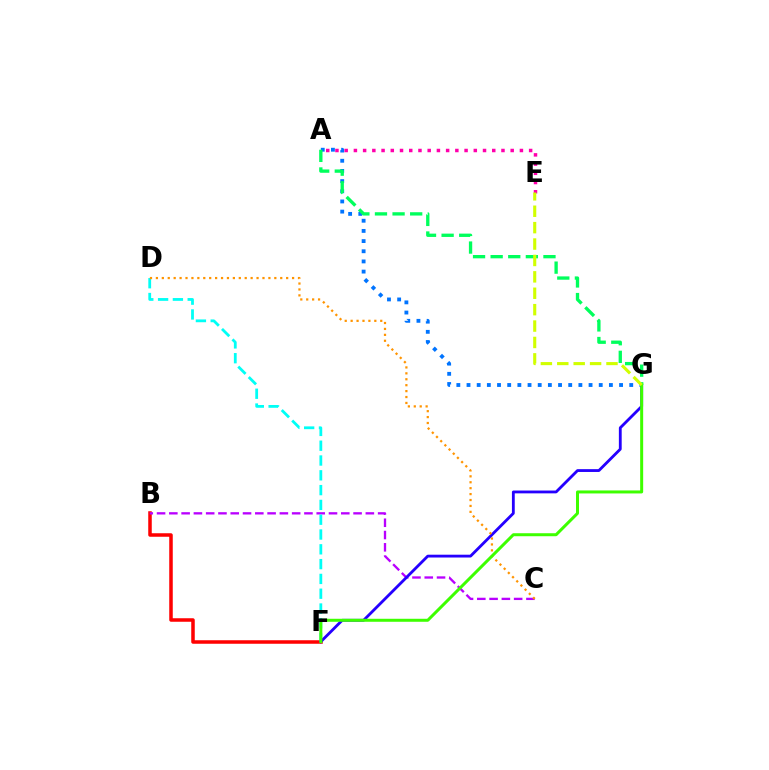{('B', 'F'): [{'color': '#ff0000', 'line_style': 'solid', 'thickness': 2.53}], ('A', 'G'): [{'color': '#0074ff', 'line_style': 'dotted', 'thickness': 2.76}, {'color': '#00ff5c', 'line_style': 'dashed', 'thickness': 2.39}], ('B', 'C'): [{'color': '#b900ff', 'line_style': 'dashed', 'thickness': 1.67}], ('D', 'F'): [{'color': '#00fff6', 'line_style': 'dashed', 'thickness': 2.01}], ('A', 'E'): [{'color': '#ff00ac', 'line_style': 'dotted', 'thickness': 2.51}], ('F', 'G'): [{'color': '#2500ff', 'line_style': 'solid', 'thickness': 2.03}, {'color': '#3dff00', 'line_style': 'solid', 'thickness': 2.16}], ('C', 'D'): [{'color': '#ff9400', 'line_style': 'dotted', 'thickness': 1.61}], ('E', 'G'): [{'color': '#d1ff00', 'line_style': 'dashed', 'thickness': 2.23}]}